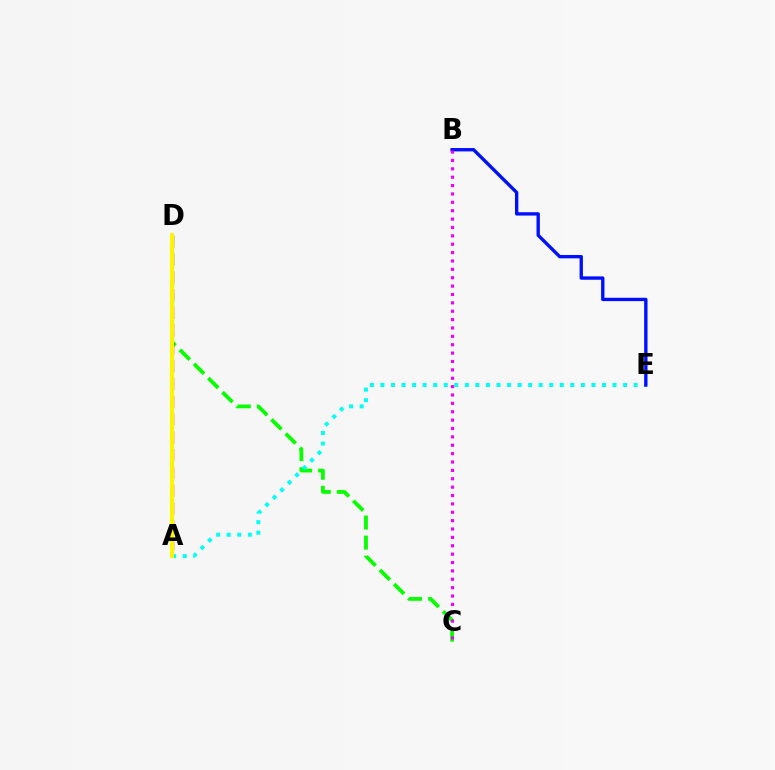{('C', 'D'): [{'color': '#08ff00', 'line_style': 'dashed', 'thickness': 2.73}], ('A', 'D'): [{'color': '#ff0000', 'line_style': 'dashed', 'thickness': 2.42}, {'color': '#fcf500', 'line_style': 'solid', 'thickness': 2.89}], ('A', 'E'): [{'color': '#00fff6', 'line_style': 'dotted', 'thickness': 2.87}], ('B', 'E'): [{'color': '#0010ff', 'line_style': 'solid', 'thickness': 2.41}], ('B', 'C'): [{'color': '#ee00ff', 'line_style': 'dotted', 'thickness': 2.28}]}